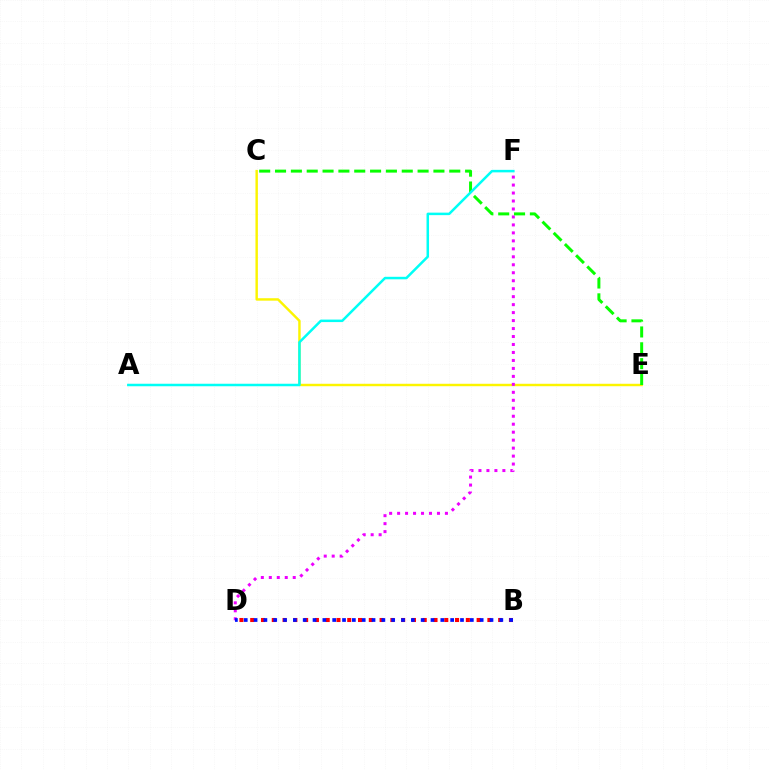{('B', 'D'): [{'color': '#ff0000', 'line_style': 'dotted', 'thickness': 2.93}, {'color': '#0010ff', 'line_style': 'dotted', 'thickness': 2.67}], ('C', 'E'): [{'color': '#fcf500', 'line_style': 'solid', 'thickness': 1.76}, {'color': '#08ff00', 'line_style': 'dashed', 'thickness': 2.15}], ('D', 'F'): [{'color': '#ee00ff', 'line_style': 'dotted', 'thickness': 2.17}], ('A', 'F'): [{'color': '#00fff6', 'line_style': 'solid', 'thickness': 1.8}]}